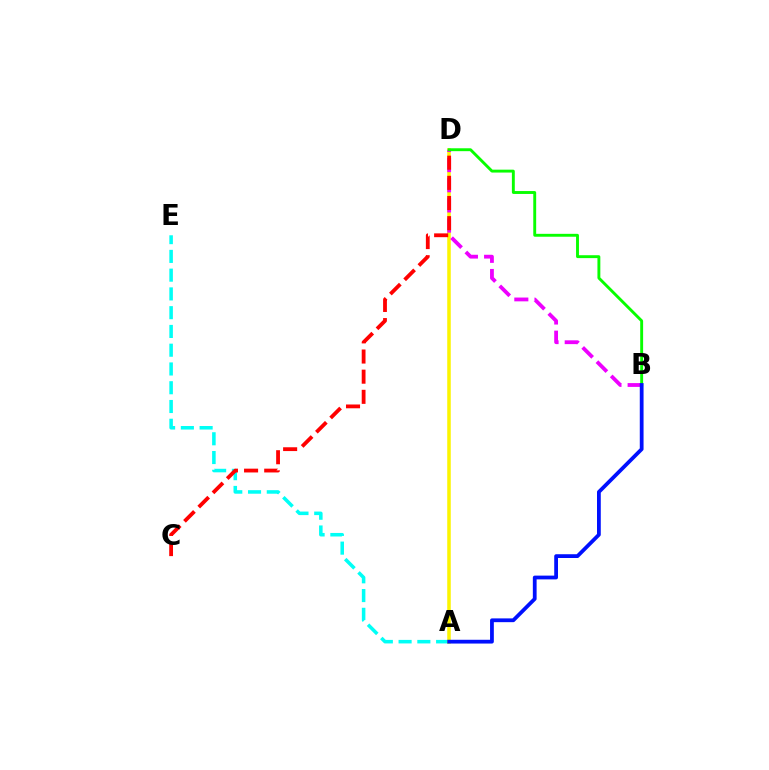{('A', 'E'): [{'color': '#00fff6', 'line_style': 'dashed', 'thickness': 2.55}], ('A', 'D'): [{'color': '#fcf500', 'line_style': 'solid', 'thickness': 2.54}], ('B', 'D'): [{'color': '#ee00ff', 'line_style': 'dashed', 'thickness': 2.74}, {'color': '#08ff00', 'line_style': 'solid', 'thickness': 2.08}], ('A', 'B'): [{'color': '#0010ff', 'line_style': 'solid', 'thickness': 2.72}], ('C', 'D'): [{'color': '#ff0000', 'line_style': 'dashed', 'thickness': 2.74}]}